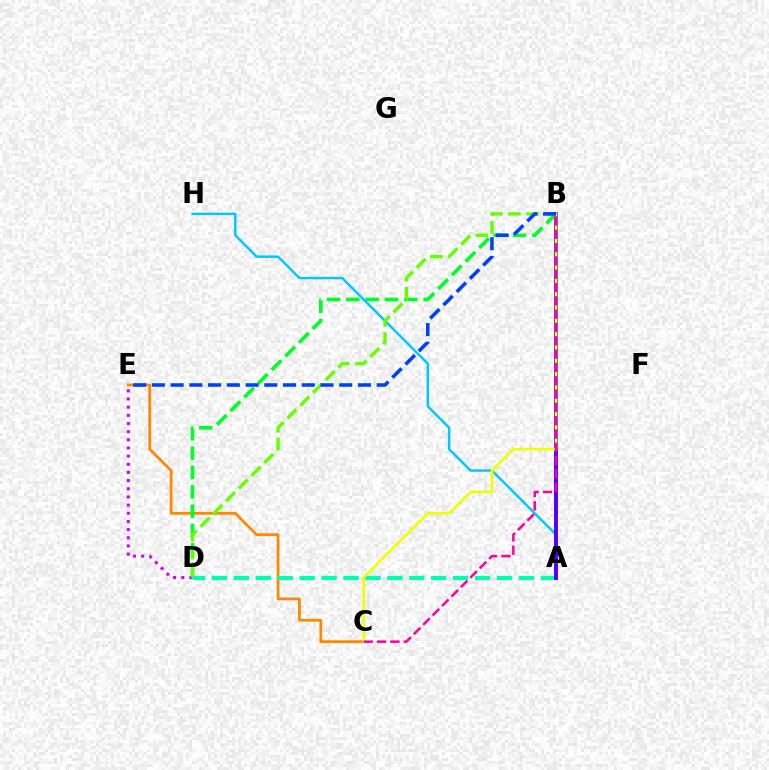{('C', 'E'): [{'color': '#ff8800', 'line_style': 'solid', 'thickness': 1.99}], ('B', 'D'): [{'color': '#00ff27', 'line_style': 'dashed', 'thickness': 2.63}, {'color': '#66ff00', 'line_style': 'dashed', 'thickness': 2.45}], ('D', 'E'): [{'color': '#d600ff', 'line_style': 'dotted', 'thickness': 2.22}], ('A', 'H'): [{'color': '#00c7ff', 'line_style': 'solid', 'thickness': 1.75}], ('A', 'B'): [{'color': '#ff0000', 'line_style': 'solid', 'thickness': 1.64}, {'color': '#4f00ff', 'line_style': 'solid', 'thickness': 2.8}], ('A', 'D'): [{'color': '#00ffaf', 'line_style': 'dashed', 'thickness': 2.98}], ('B', 'C'): [{'color': '#eeff00', 'line_style': 'solid', 'thickness': 1.89}, {'color': '#ff00a0', 'line_style': 'dashed', 'thickness': 1.81}], ('B', 'E'): [{'color': '#003fff', 'line_style': 'dashed', 'thickness': 2.55}]}